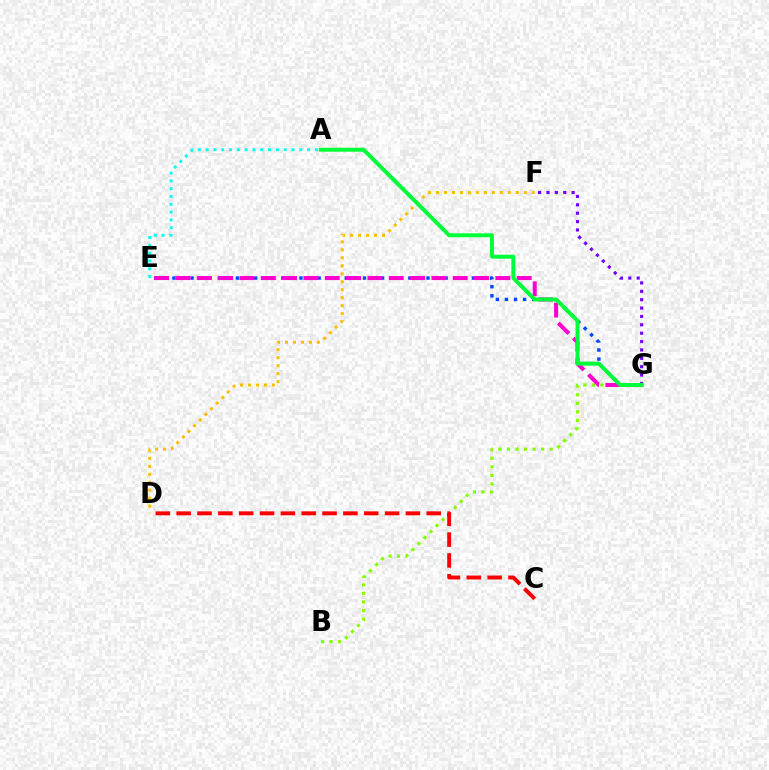{('B', 'G'): [{'color': '#84ff00', 'line_style': 'dotted', 'thickness': 2.32}], ('E', 'G'): [{'color': '#004bff', 'line_style': 'dotted', 'thickness': 2.47}, {'color': '#ff00cf', 'line_style': 'dashed', 'thickness': 2.9}], ('D', 'F'): [{'color': '#ffbd00', 'line_style': 'dotted', 'thickness': 2.17}], ('C', 'D'): [{'color': '#ff0000', 'line_style': 'dashed', 'thickness': 2.83}], ('F', 'G'): [{'color': '#7200ff', 'line_style': 'dotted', 'thickness': 2.27}], ('A', 'G'): [{'color': '#00ff39', 'line_style': 'solid', 'thickness': 2.85}], ('A', 'E'): [{'color': '#00fff6', 'line_style': 'dotted', 'thickness': 2.12}]}